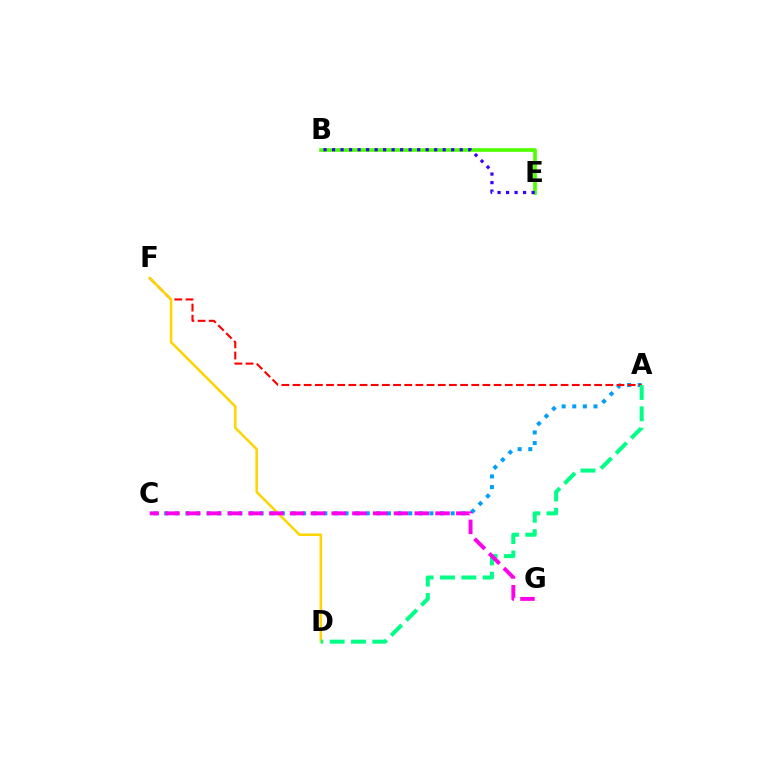{('A', 'C'): [{'color': '#009eff', 'line_style': 'dotted', 'thickness': 2.88}], ('A', 'F'): [{'color': '#ff0000', 'line_style': 'dashed', 'thickness': 1.52}], ('D', 'F'): [{'color': '#ffd500', 'line_style': 'solid', 'thickness': 1.82}], ('B', 'E'): [{'color': '#4fff00', 'line_style': 'solid', 'thickness': 2.63}, {'color': '#3700ff', 'line_style': 'dotted', 'thickness': 2.31}], ('A', 'D'): [{'color': '#00ff86', 'line_style': 'dashed', 'thickness': 2.9}], ('C', 'G'): [{'color': '#ff00ed', 'line_style': 'dashed', 'thickness': 2.82}]}